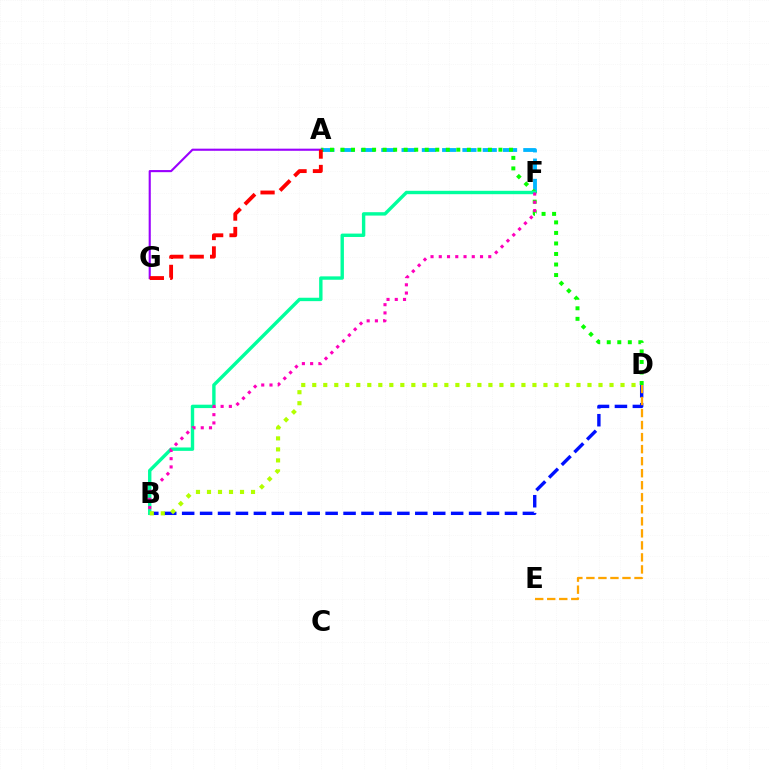{('B', 'D'): [{'color': '#0010ff', 'line_style': 'dashed', 'thickness': 2.44}, {'color': '#b3ff00', 'line_style': 'dotted', 'thickness': 2.99}], ('A', 'F'): [{'color': '#00b5ff', 'line_style': 'dashed', 'thickness': 2.76}], ('D', 'E'): [{'color': '#ffa500', 'line_style': 'dashed', 'thickness': 1.63}], ('A', 'D'): [{'color': '#08ff00', 'line_style': 'dotted', 'thickness': 2.86}], ('B', 'F'): [{'color': '#00ff9d', 'line_style': 'solid', 'thickness': 2.44}, {'color': '#ff00bd', 'line_style': 'dotted', 'thickness': 2.24}], ('A', 'G'): [{'color': '#9b00ff', 'line_style': 'solid', 'thickness': 1.53}, {'color': '#ff0000', 'line_style': 'dashed', 'thickness': 2.77}]}